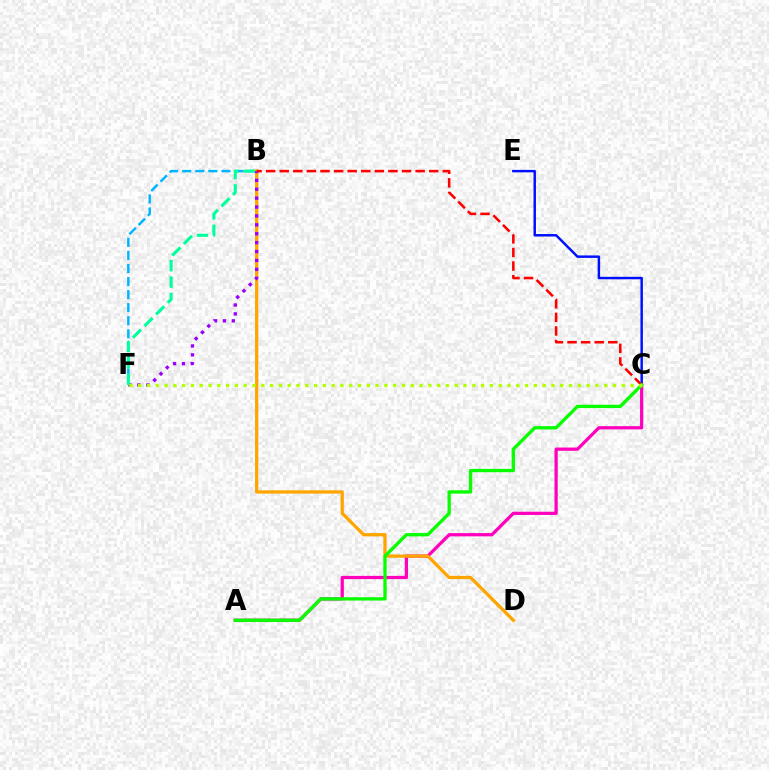{('C', 'E'): [{'color': '#0010ff', 'line_style': 'solid', 'thickness': 1.78}], ('B', 'F'): [{'color': '#00b5ff', 'line_style': 'dashed', 'thickness': 1.78}, {'color': '#9b00ff', 'line_style': 'dotted', 'thickness': 2.42}, {'color': '#00ff9d', 'line_style': 'dashed', 'thickness': 2.23}], ('A', 'C'): [{'color': '#ff00bd', 'line_style': 'solid', 'thickness': 2.34}, {'color': '#08ff00', 'line_style': 'solid', 'thickness': 2.39}], ('B', 'D'): [{'color': '#ffa500', 'line_style': 'solid', 'thickness': 2.35}], ('B', 'C'): [{'color': '#ff0000', 'line_style': 'dashed', 'thickness': 1.85}], ('C', 'F'): [{'color': '#b3ff00', 'line_style': 'dotted', 'thickness': 2.39}]}